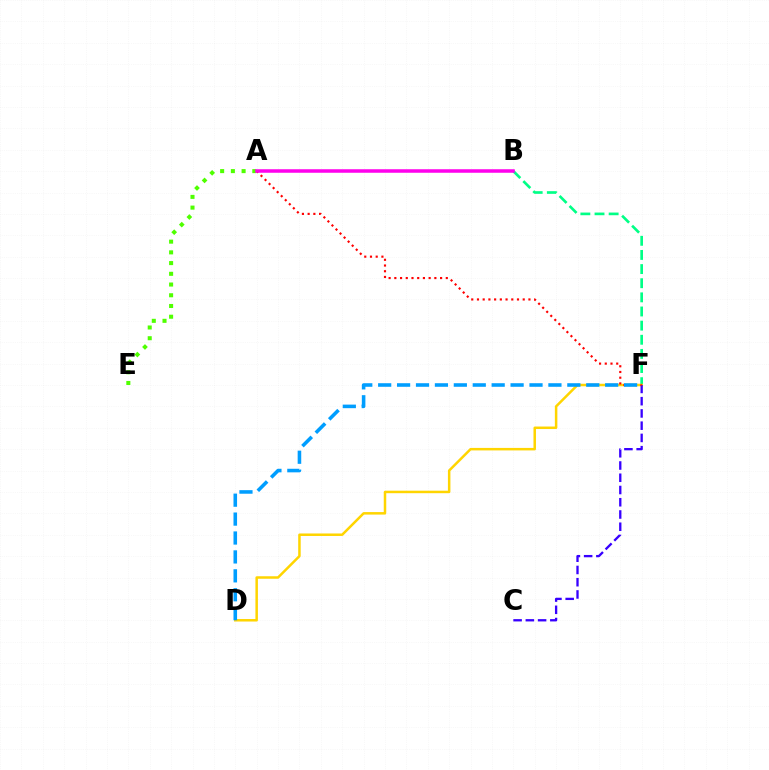{('B', 'F'): [{'color': '#00ff86', 'line_style': 'dashed', 'thickness': 1.92}], ('D', 'F'): [{'color': '#ffd500', 'line_style': 'solid', 'thickness': 1.8}, {'color': '#009eff', 'line_style': 'dashed', 'thickness': 2.57}], ('C', 'F'): [{'color': '#3700ff', 'line_style': 'dashed', 'thickness': 1.66}], ('A', 'E'): [{'color': '#4fff00', 'line_style': 'dotted', 'thickness': 2.91}], ('A', 'F'): [{'color': '#ff0000', 'line_style': 'dotted', 'thickness': 1.55}], ('A', 'B'): [{'color': '#ff00ed', 'line_style': 'solid', 'thickness': 2.53}]}